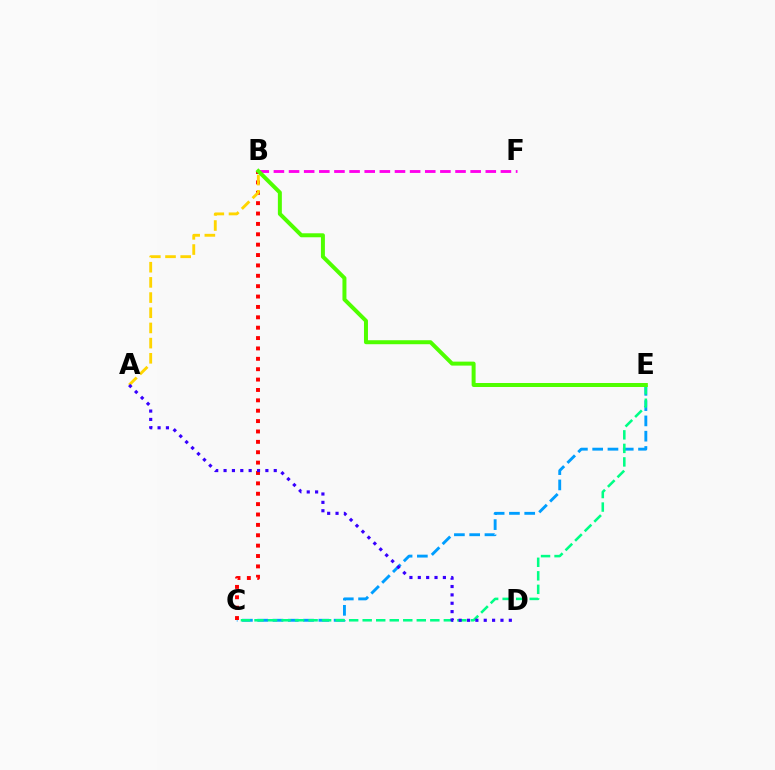{('C', 'E'): [{'color': '#009eff', 'line_style': 'dashed', 'thickness': 2.08}, {'color': '#00ff86', 'line_style': 'dashed', 'thickness': 1.84}], ('B', 'C'): [{'color': '#ff0000', 'line_style': 'dotted', 'thickness': 2.82}], ('A', 'B'): [{'color': '#ffd500', 'line_style': 'dashed', 'thickness': 2.06}], ('A', 'D'): [{'color': '#3700ff', 'line_style': 'dotted', 'thickness': 2.27}], ('B', 'F'): [{'color': '#ff00ed', 'line_style': 'dashed', 'thickness': 2.06}], ('B', 'E'): [{'color': '#4fff00', 'line_style': 'solid', 'thickness': 2.87}]}